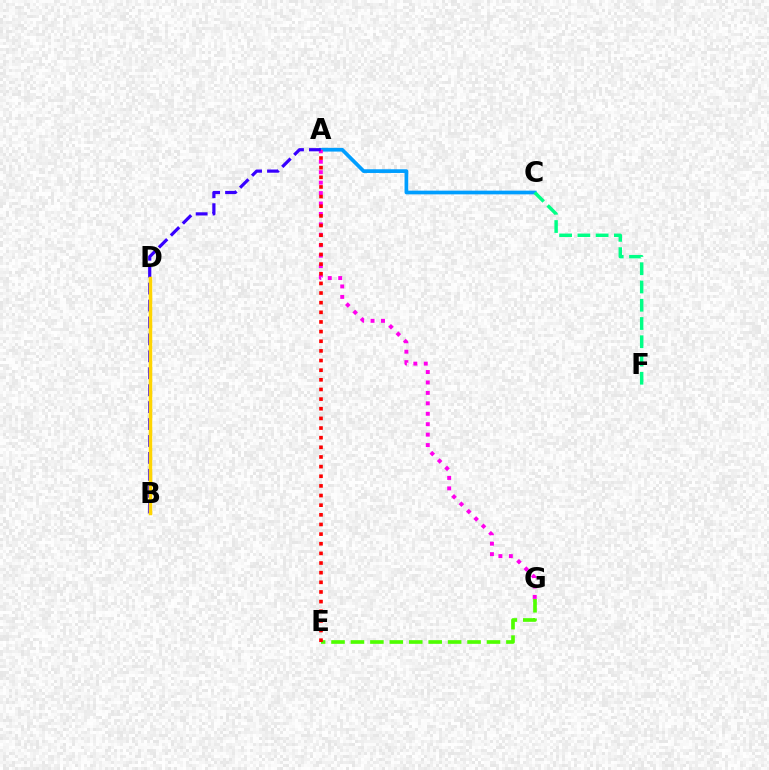{('A', 'C'): [{'color': '#009eff', 'line_style': 'solid', 'thickness': 2.67}], ('A', 'G'): [{'color': '#ff00ed', 'line_style': 'dotted', 'thickness': 2.83}], ('E', 'G'): [{'color': '#4fff00', 'line_style': 'dashed', 'thickness': 2.64}], ('A', 'E'): [{'color': '#ff0000', 'line_style': 'dotted', 'thickness': 2.62}], ('A', 'B'): [{'color': '#3700ff', 'line_style': 'dashed', 'thickness': 2.3}], ('C', 'F'): [{'color': '#00ff86', 'line_style': 'dashed', 'thickness': 2.48}], ('B', 'D'): [{'color': '#ffd500', 'line_style': 'solid', 'thickness': 2.52}]}